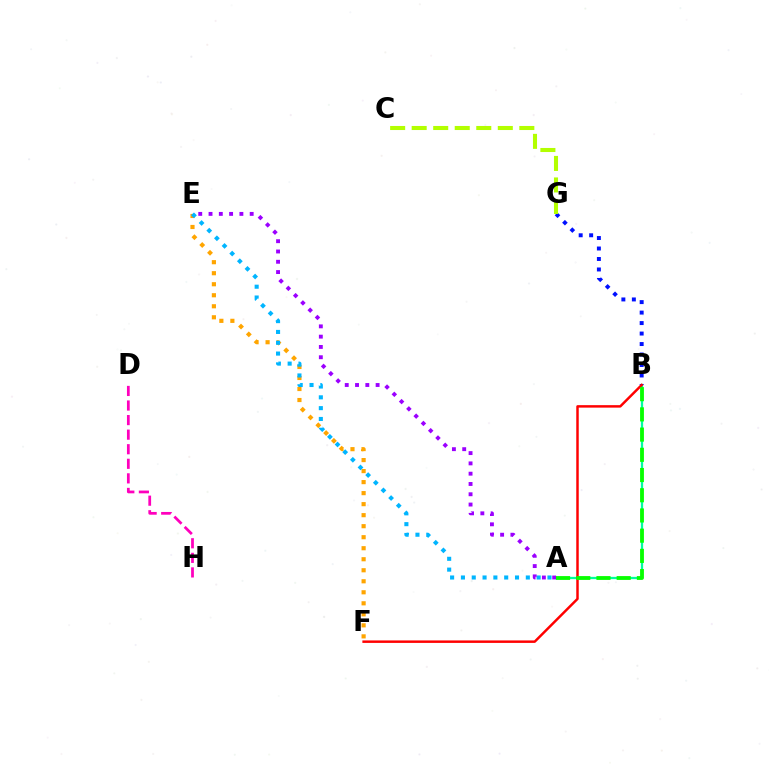{('E', 'F'): [{'color': '#ffa500', 'line_style': 'dotted', 'thickness': 2.99}], ('A', 'B'): [{'color': '#00ff9d', 'line_style': 'solid', 'thickness': 1.64}, {'color': '#08ff00', 'line_style': 'dashed', 'thickness': 2.75}], ('B', 'G'): [{'color': '#0010ff', 'line_style': 'dotted', 'thickness': 2.85}], ('A', 'E'): [{'color': '#00b5ff', 'line_style': 'dotted', 'thickness': 2.94}, {'color': '#9b00ff', 'line_style': 'dotted', 'thickness': 2.8}], ('B', 'F'): [{'color': '#ff0000', 'line_style': 'solid', 'thickness': 1.78}], ('C', 'G'): [{'color': '#b3ff00', 'line_style': 'dashed', 'thickness': 2.92}], ('D', 'H'): [{'color': '#ff00bd', 'line_style': 'dashed', 'thickness': 1.98}]}